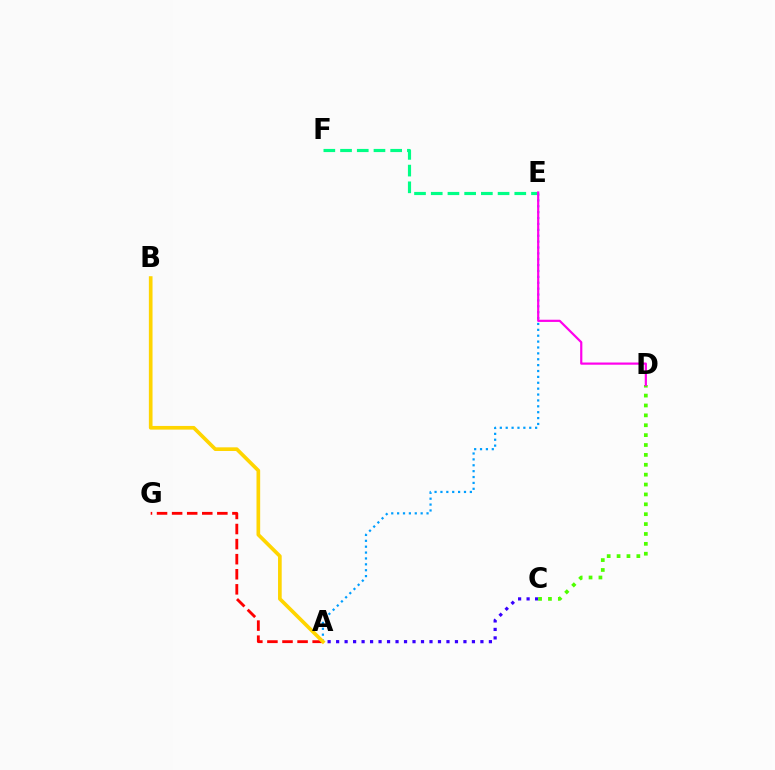{('A', 'G'): [{'color': '#ff0000', 'line_style': 'dashed', 'thickness': 2.05}], ('E', 'F'): [{'color': '#00ff86', 'line_style': 'dashed', 'thickness': 2.27}], ('A', 'E'): [{'color': '#009eff', 'line_style': 'dotted', 'thickness': 1.6}], ('A', 'C'): [{'color': '#3700ff', 'line_style': 'dotted', 'thickness': 2.31}], ('C', 'D'): [{'color': '#4fff00', 'line_style': 'dotted', 'thickness': 2.69}], ('D', 'E'): [{'color': '#ff00ed', 'line_style': 'solid', 'thickness': 1.58}], ('A', 'B'): [{'color': '#ffd500', 'line_style': 'solid', 'thickness': 2.64}]}